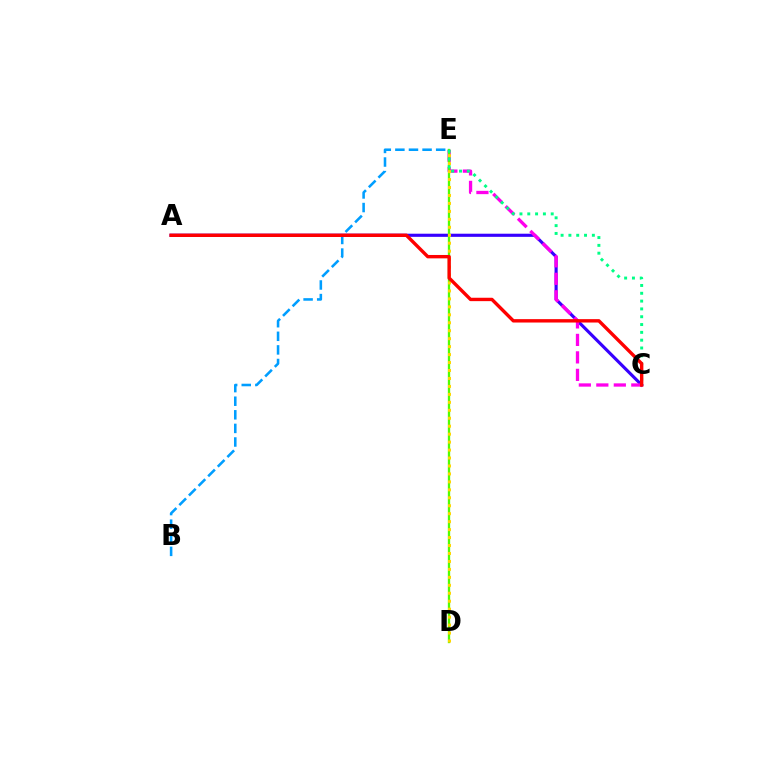{('B', 'E'): [{'color': '#009eff', 'line_style': 'dashed', 'thickness': 1.85}], ('A', 'C'): [{'color': '#3700ff', 'line_style': 'solid', 'thickness': 2.26}, {'color': '#ff0000', 'line_style': 'solid', 'thickness': 2.44}], ('C', 'E'): [{'color': '#ff00ed', 'line_style': 'dashed', 'thickness': 2.38}, {'color': '#00ff86', 'line_style': 'dotted', 'thickness': 2.12}], ('D', 'E'): [{'color': '#4fff00', 'line_style': 'solid', 'thickness': 1.67}, {'color': '#ffd500', 'line_style': 'dotted', 'thickness': 2.16}]}